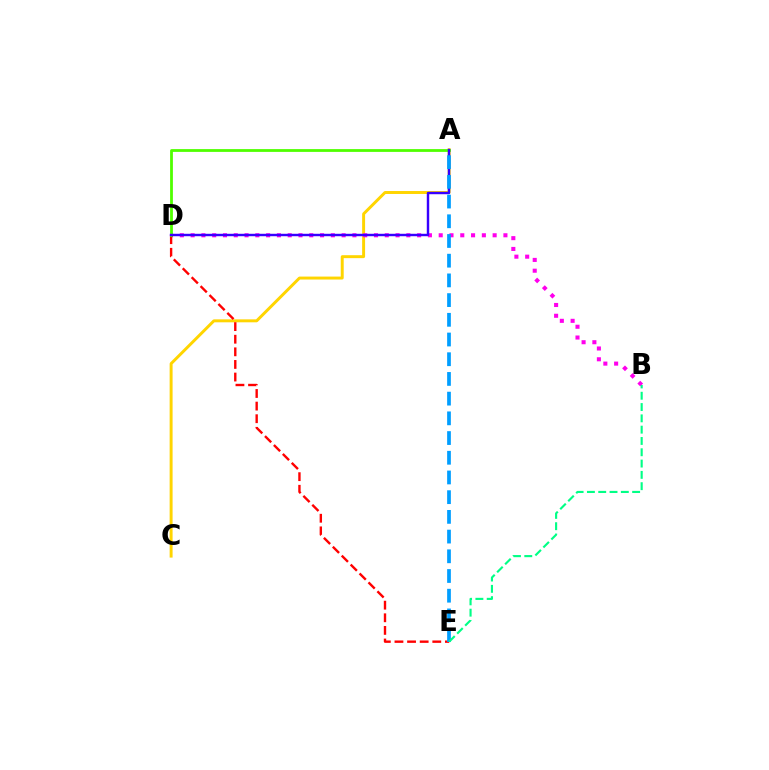{('A', 'C'): [{'color': '#ffd500', 'line_style': 'solid', 'thickness': 2.13}], ('B', 'D'): [{'color': '#ff00ed', 'line_style': 'dotted', 'thickness': 2.93}], ('D', 'E'): [{'color': '#ff0000', 'line_style': 'dashed', 'thickness': 1.71}], ('A', 'D'): [{'color': '#4fff00', 'line_style': 'solid', 'thickness': 2.01}, {'color': '#3700ff', 'line_style': 'solid', 'thickness': 1.76}], ('A', 'E'): [{'color': '#009eff', 'line_style': 'dashed', 'thickness': 2.68}], ('B', 'E'): [{'color': '#00ff86', 'line_style': 'dashed', 'thickness': 1.54}]}